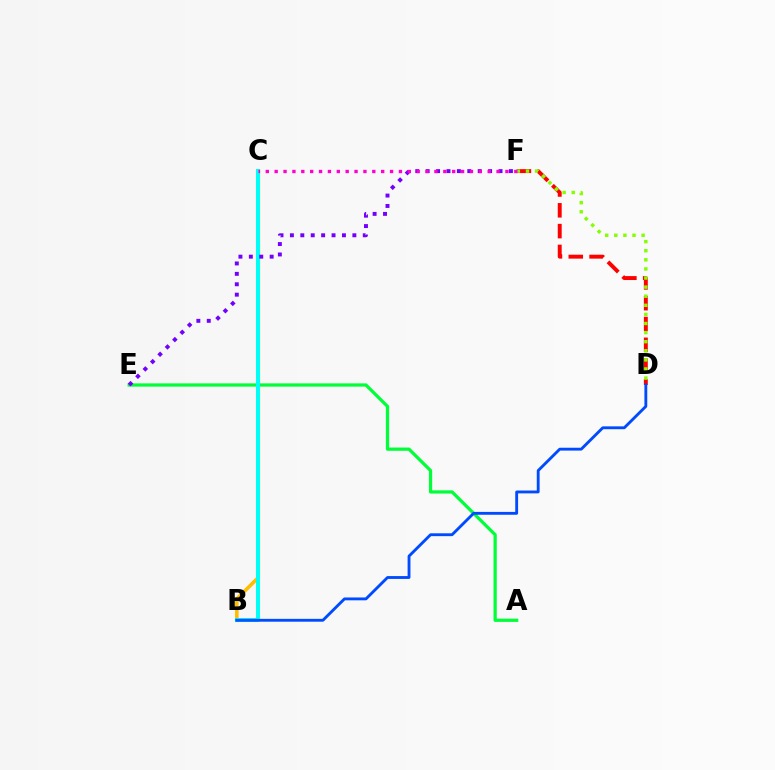{('B', 'C'): [{'color': '#ffbd00', 'line_style': 'solid', 'thickness': 2.57}, {'color': '#00fff6', 'line_style': 'solid', 'thickness': 2.9}], ('A', 'E'): [{'color': '#00ff39', 'line_style': 'solid', 'thickness': 2.33}], ('D', 'F'): [{'color': '#ff0000', 'line_style': 'dashed', 'thickness': 2.83}, {'color': '#84ff00', 'line_style': 'dotted', 'thickness': 2.47}], ('E', 'F'): [{'color': '#7200ff', 'line_style': 'dotted', 'thickness': 2.83}], ('C', 'F'): [{'color': '#ff00cf', 'line_style': 'dotted', 'thickness': 2.41}], ('B', 'D'): [{'color': '#004bff', 'line_style': 'solid', 'thickness': 2.06}]}